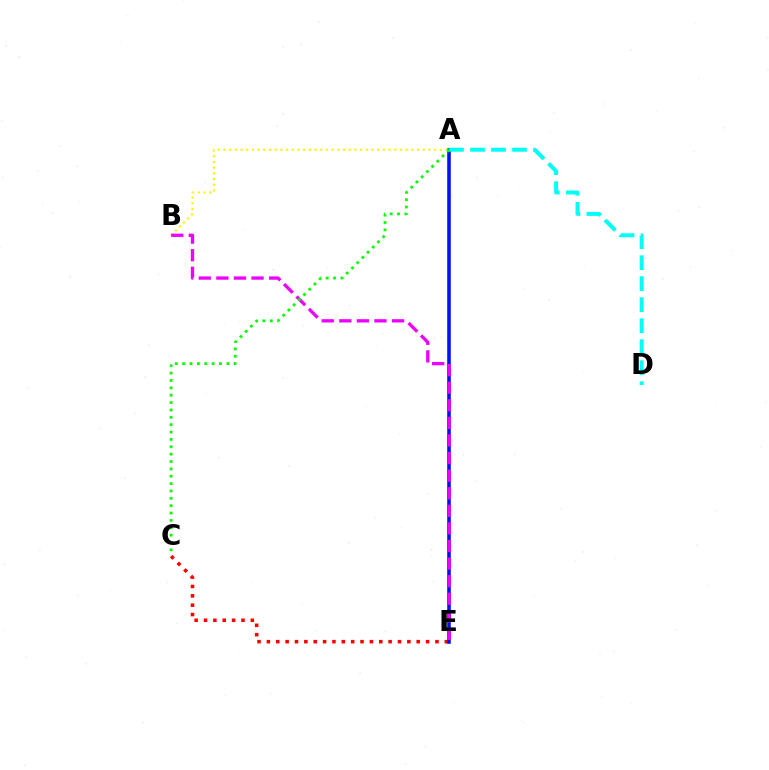{('C', 'E'): [{'color': '#ff0000', 'line_style': 'dotted', 'thickness': 2.54}], ('A', 'E'): [{'color': '#0010ff', 'line_style': 'solid', 'thickness': 2.57}], ('A', 'B'): [{'color': '#fcf500', 'line_style': 'dotted', 'thickness': 1.55}], ('B', 'E'): [{'color': '#ee00ff', 'line_style': 'dashed', 'thickness': 2.39}], ('A', 'C'): [{'color': '#08ff00', 'line_style': 'dotted', 'thickness': 2.0}], ('A', 'D'): [{'color': '#00fff6', 'line_style': 'dashed', 'thickness': 2.85}]}